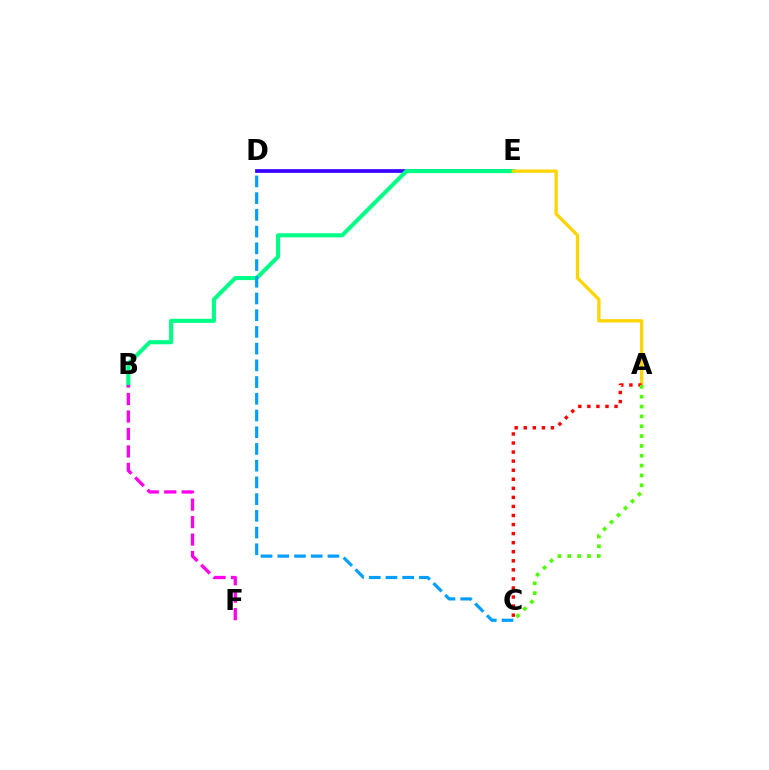{('D', 'E'): [{'color': '#3700ff', 'line_style': 'solid', 'thickness': 2.66}], ('B', 'E'): [{'color': '#00ff86', 'line_style': 'solid', 'thickness': 2.95}], ('A', 'E'): [{'color': '#ffd500', 'line_style': 'solid', 'thickness': 2.37}], ('A', 'C'): [{'color': '#ff0000', 'line_style': 'dotted', 'thickness': 2.46}, {'color': '#4fff00', 'line_style': 'dotted', 'thickness': 2.67}], ('B', 'F'): [{'color': '#ff00ed', 'line_style': 'dashed', 'thickness': 2.37}], ('C', 'D'): [{'color': '#009eff', 'line_style': 'dashed', 'thickness': 2.27}]}